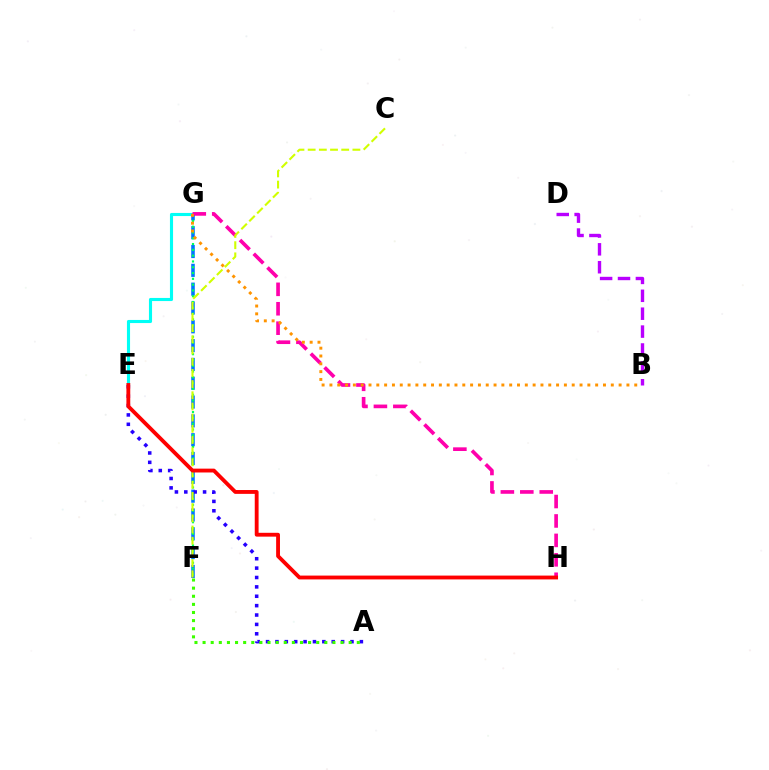{('E', 'G'): [{'color': '#00fff6', 'line_style': 'solid', 'thickness': 2.24}], ('F', 'G'): [{'color': '#0074ff', 'line_style': 'dashed', 'thickness': 2.56}, {'color': '#00ff5c', 'line_style': 'dotted', 'thickness': 1.57}], ('G', 'H'): [{'color': '#ff00ac', 'line_style': 'dashed', 'thickness': 2.64}], ('B', 'G'): [{'color': '#ff9400', 'line_style': 'dotted', 'thickness': 2.12}], ('A', 'E'): [{'color': '#2500ff', 'line_style': 'dotted', 'thickness': 2.55}], ('A', 'F'): [{'color': '#3dff00', 'line_style': 'dotted', 'thickness': 2.21}], ('B', 'D'): [{'color': '#b900ff', 'line_style': 'dashed', 'thickness': 2.43}], ('C', 'F'): [{'color': '#d1ff00', 'line_style': 'dashed', 'thickness': 1.52}], ('E', 'H'): [{'color': '#ff0000', 'line_style': 'solid', 'thickness': 2.76}]}